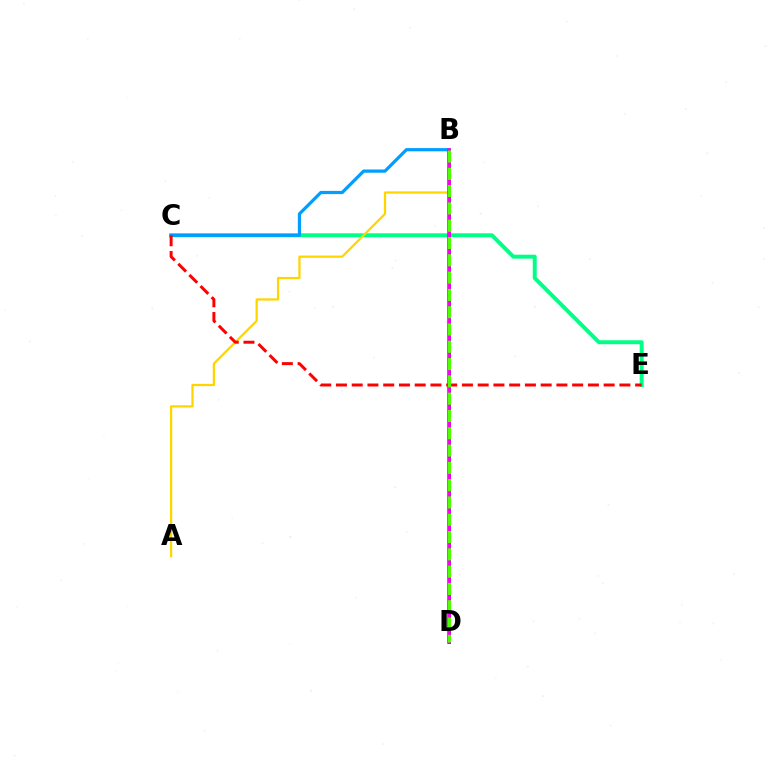{('C', 'E'): [{'color': '#00ff86', 'line_style': 'solid', 'thickness': 2.85}, {'color': '#ff0000', 'line_style': 'dashed', 'thickness': 2.14}], ('B', 'D'): [{'color': '#3700ff', 'line_style': 'solid', 'thickness': 2.14}, {'color': '#ff00ed', 'line_style': 'solid', 'thickness': 2.64}, {'color': '#4fff00', 'line_style': 'dashed', 'thickness': 2.35}], ('B', 'C'): [{'color': '#009eff', 'line_style': 'solid', 'thickness': 2.32}], ('A', 'B'): [{'color': '#ffd500', 'line_style': 'solid', 'thickness': 1.62}]}